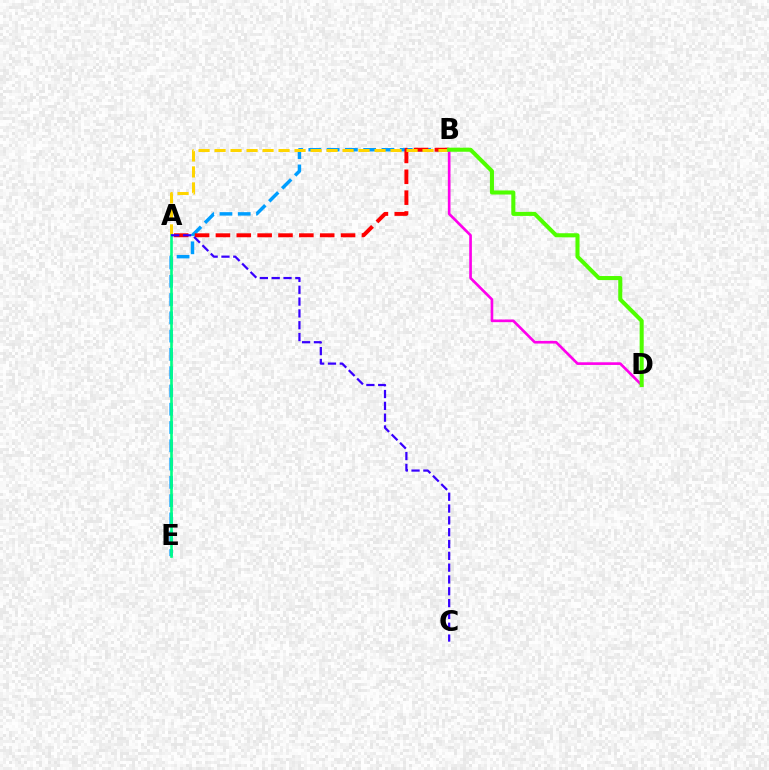{('B', 'E'): [{'color': '#009eff', 'line_style': 'dashed', 'thickness': 2.48}], ('A', 'B'): [{'color': '#ff0000', 'line_style': 'dashed', 'thickness': 2.83}, {'color': '#ffd500', 'line_style': 'dashed', 'thickness': 2.17}], ('A', 'E'): [{'color': '#00ff86', 'line_style': 'solid', 'thickness': 1.9}], ('B', 'D'): [{'color': '#ff00ed', 'line_style': 'solid', 'thickness': 1.92}, {'color': '#4fff00', 'line_style': 'solid', 'thickness': 2.92}], ('A', 'C'): [{'color': '#3700ff', 'line_style': 'dashed', 'thickness': 1.61}]}